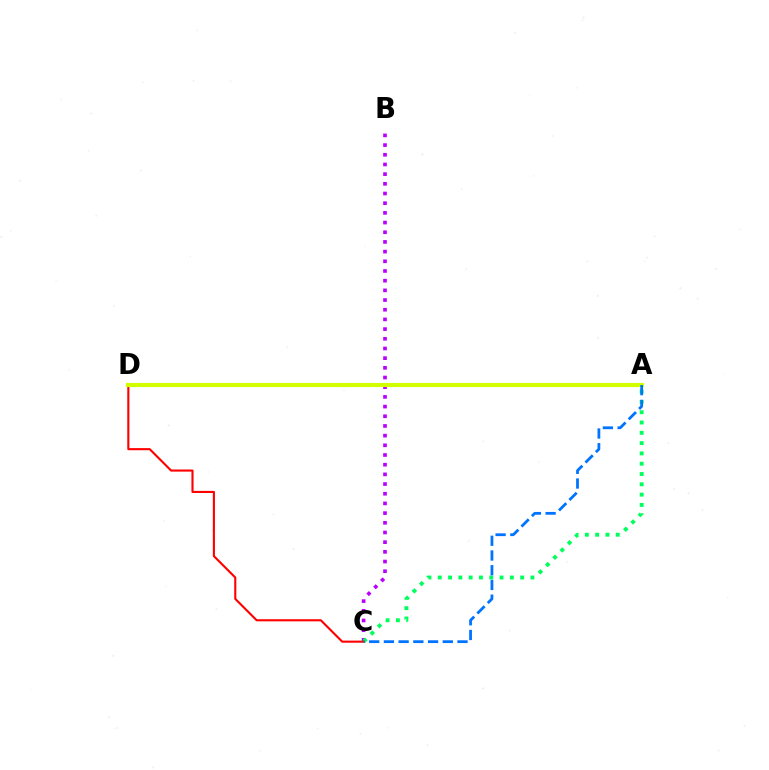{('B', 'C'): [{'color': '#b900ff', 'line_style': 'dotted', 'thickness': 2.63}], ('A', 'C'): [{'color': '#00ff5c', 'line_style': 'dotted', 'thickness': 2.8}, {'color': '#0074ff', 'line_style': 'dashed', 'thickness': 2.0}], ('C', 'D'): [{'color': '#ff0000', 'line_style': 'solid', 'thickness': 1.52}], ('A', 'D'): [{'color': '#d1ff00', 'line_style': 'solid', 'thickness': 2.98}]}